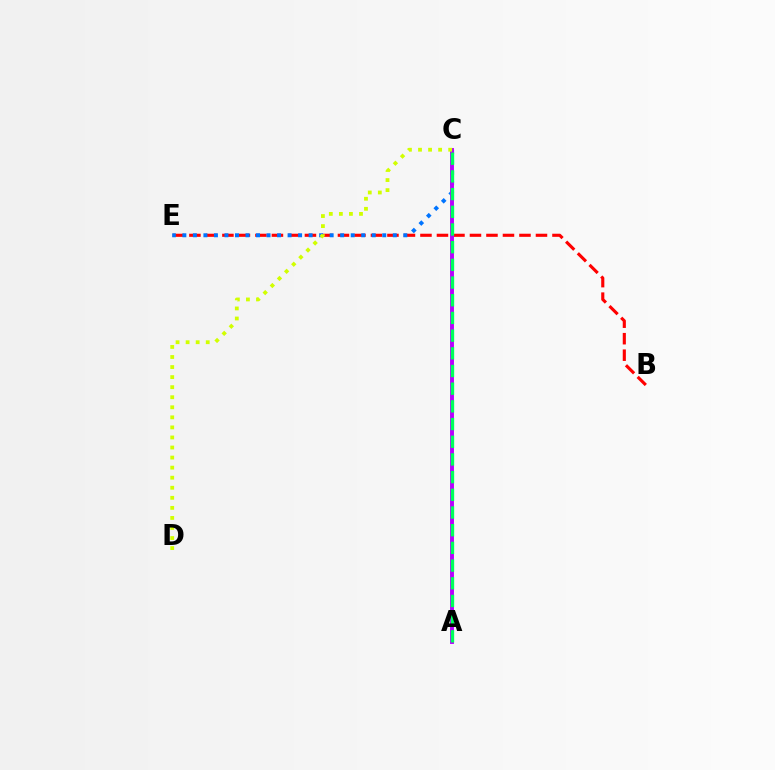{('B', 'E'): [{'color': '#ff0000', 'line_style': 'dashed', 'thickness': 2.24}], ('C', 'E'): [{'color': '#0074ff', 'line_style': 'dotted', 'thickness': 2.86}], ('A', 'C'): [{'color': '#b900ff', 'line_style': 'solid', 'thickness': 2.81}, {'color': '#00ff5c', 'line_style': 'dashed', 'thickness': 2.4}], ('C', 'D'): [{'color': '#d1ff00', 'line_style': 'dotted', 'thickness': 2.73}]}